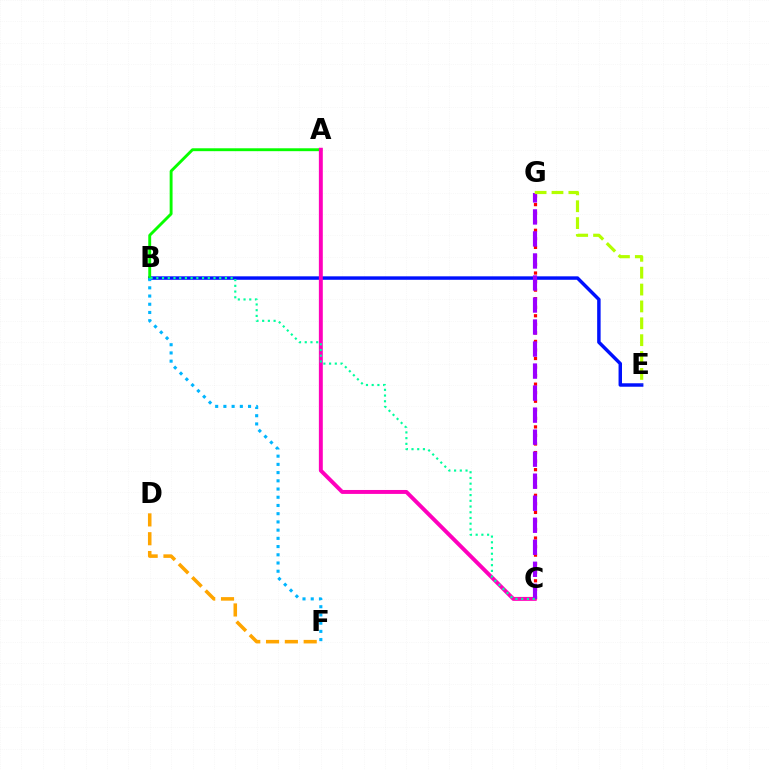{('C', 'G'): [{'color': '#ff0000', 'line_style': 'dotted', 'thickness': 2.32}, {'color': '#9b00ff', 'line_style': 'dashed', 'thickness': 2.99}], ('B', 'E'): [{'color': '#0010ff', 'line_style': 'solid', 'thickness': 2.49}], ('A', 'B'): [{'color': '#08ff00', 'line_style': 'solid', 'thickness': 2.08}], ('A', 'C'): [{'color': '#ff00bd', 'line_style': 'solid', 'thickness': 2.83}], ('B', 'F'): [{'color': '#00b5ff', 'line_style': 'dotted', 'thickness': 2.23}], ('E', 'G'): [{'color': '#b3ff00', 'line_style': 'dashed', 'thickness': 2.29}], ('B', 'C'): [{'color': '#00ff9d', 'line_style': 'dotted', 'thickness': 1.55}], ('D', 'F'): [{'color': '#ffa500', 'line_style': 'dashed', 'thickness': 2.56}]}